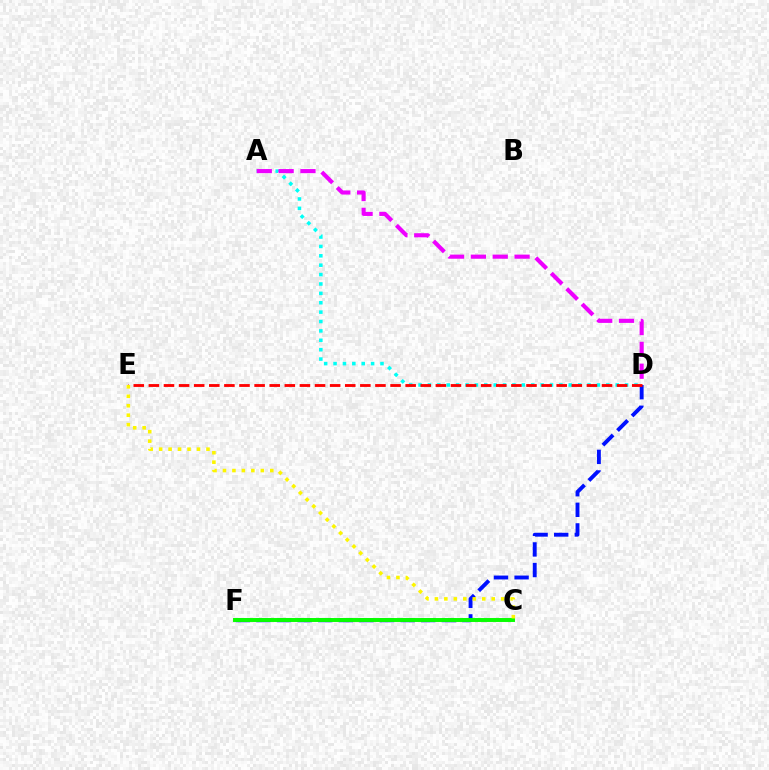{('D', 'F'): [{'color': '#0010ff', 'line_style': 'dashed', 'thickness': 2.8}], ('C', 'F'): [{'color': '#08ff00', 'line_style': 'solid', 'thickness': 2.84}], ('A', 'D'): [{'color': '#00fff6', 'line_style': 'dotted', 'thickness': 2.55}, {'color': '#ee00ff', 'line_style': 'dashed', 'thickness': 2.97}], ('D', 'E'): [{'color': '#ff0000', 'line_style': 'dashed', 'thickness': 2.05}], ('C', 'E'): [{'color': '#fcf500', 'line_style': 'dotted', 'thickness': 2.57}]}